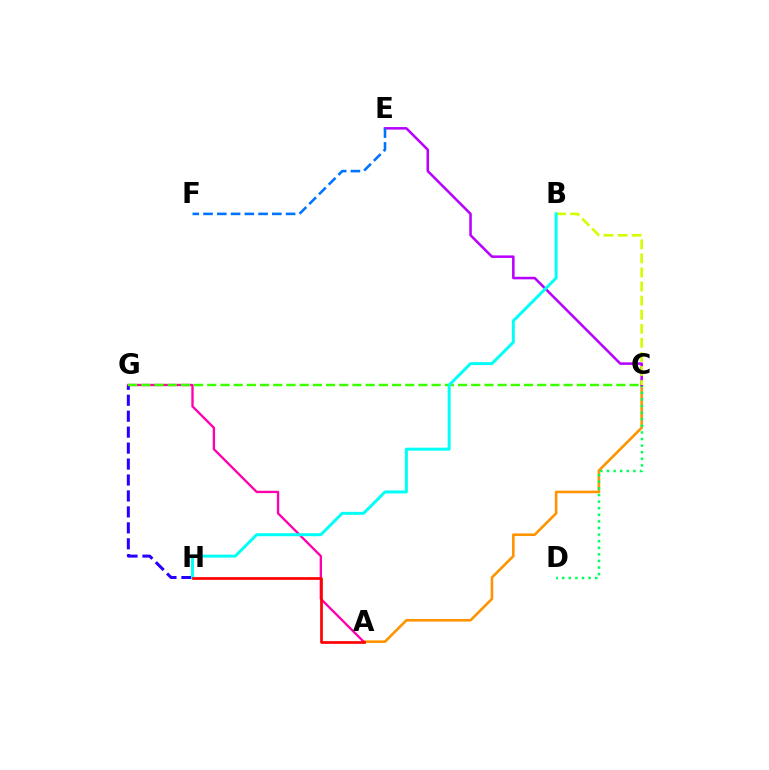{('A', 'C'): [{'color': '#ff9400', 'line_style': 'solid', 'thickness': 1.88}], ('G', 'H'): [{'color': '#2500ff', 'line_style': 'dashed', 'thickness': 2.17}], ('A', 'G'): [{'color': '#ff00ac', 'line_style': 'solid', 'thickness': 1.69}], ('C', 'D'): [{'color': '#00ff5c', 'line_style': 'dotted', 'thickness': 1.79}], ('C', 'E'): [{'color': '#b900ff', 'line_style': 'solid', 'thickness': 1.83}], ('B', 'C'): [{'color': '#d1ff00', 'line_style': 'dashed', 'thickness': 1.91}], ('C', 'G'): [{'color': '#3dff00', 'line_style': 'dashed', 'thickness': 1.79}], ('E', 'F'): [{'color': '#0074ff', 'line_style': 'dashed', 'thickness': 1.87}], ('B', 'H'): [{'color': '#00fff6', 'line_style': 'solid', 'thickness': 2.13}], ('A', 'H'): [{'color': '#ff0000', 'line_style': 'solid', 'thickness': 1.93}]}